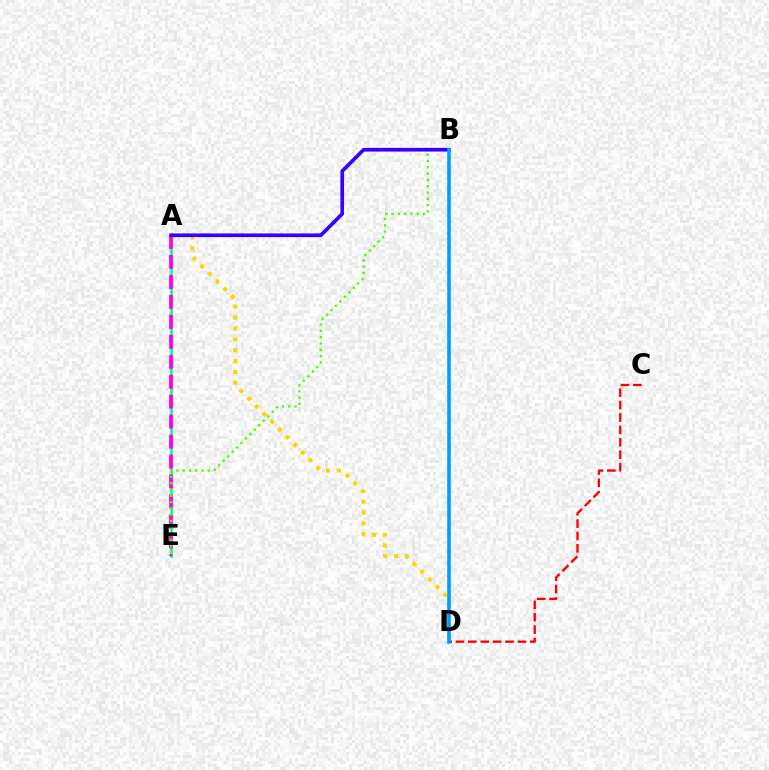{('A', 'E'): [{'color': '#00ff86', 'line_style': 'solid', 'thickness': 1.9}, {'color': '#ff00ed', 'line_style': 'dashed', 'thickness': 2.71}], ('A', 'D'): [{'color': '#ffd500', 'line_style': 'dotted', 'thickness': 2.95}], ('C', 'D'): [{'color': '#ff0000', 'line_style': 'dashed', 'thickness': 1.68}], ('B', 'E'): [{'color': '#4fff00', 'line_style': 'dotted', 'thickness': 1.71}], ('A', 'B'): [{'color': '#3700ff', 'line_style': 'solid', 'thickness': 2.64}], ('B', 'D'): [{'color': '#009eff', 'line_style': 'solid', 'thickness': 2.6}]}